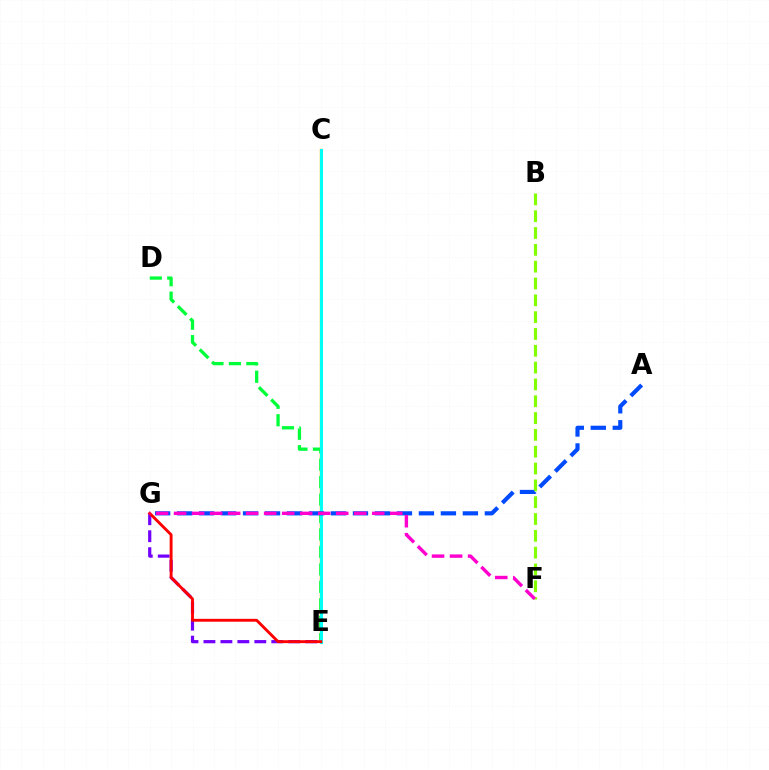{('C', 'E'): [{'color': '#ffbd00', 'line_style': 'solid', 'thickness': 1.72}, {'color': '#00fff6', 'line_style': 'solid', 'thickness': 2.19}], ('D', 'E'): [{'color': '#00ff39', 'line_style': 'dashed', 'thickness': 2.37}], ('B', 'F'): [{'color': '#84ff00', 'line_style': 'dashed', 'thickness': 2.29}], ('E', 'G'): [{'color': '#7200ff', 'line_style': 'dashed', 'thickness': 2.3}, {'color': '#ff0000', 'line_style': 'solid', 'thickness': 2.07}], ('A', 'G'): [{'color': '#004bff', 'line_style': 'dashed', 'thickness': 2.99}], ('F', 'G'): [{'color': '#ff00cf', 'line_style': 'dashed', 'thickness': 2.45}]}